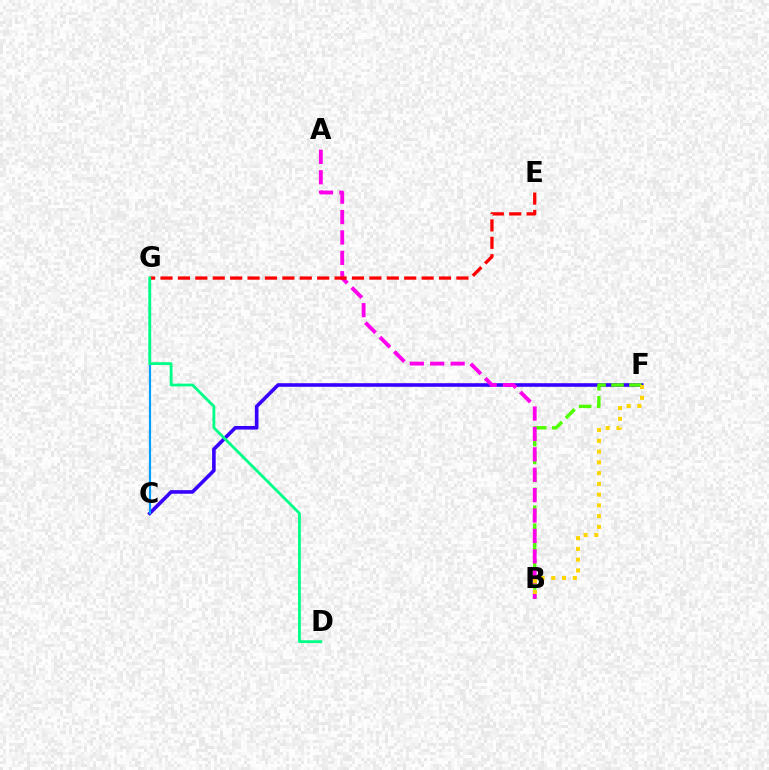{('C', 'F'): [{'color': '#3700ff', 'line_style': 'solid', 'thickness': 2.58}], ('B', 'F'): [{'color': '#4fff00', 'line_style': 'dashed', 'thickness': 2.43}, {'color': '#ffd500', 'line_style': 'dotted', 'thickness': 2.92}], ('A', 'B'): [{'color': '#ff00ed', 'line_style': 'dashed', 'thickness': 2.77}], ('C', 'G'): [{'color': '#009eff', 'line_style': 'solid', 'thickness': 1.56}], ('E', 'G'): [{'color': '#ff0000', 'line_style': 'dashed', 'thickness': 2.36}], ('D', 'G'): [{'color': '#00ff86', 'line_style': 'solid', 'thickness': 2.02}]}